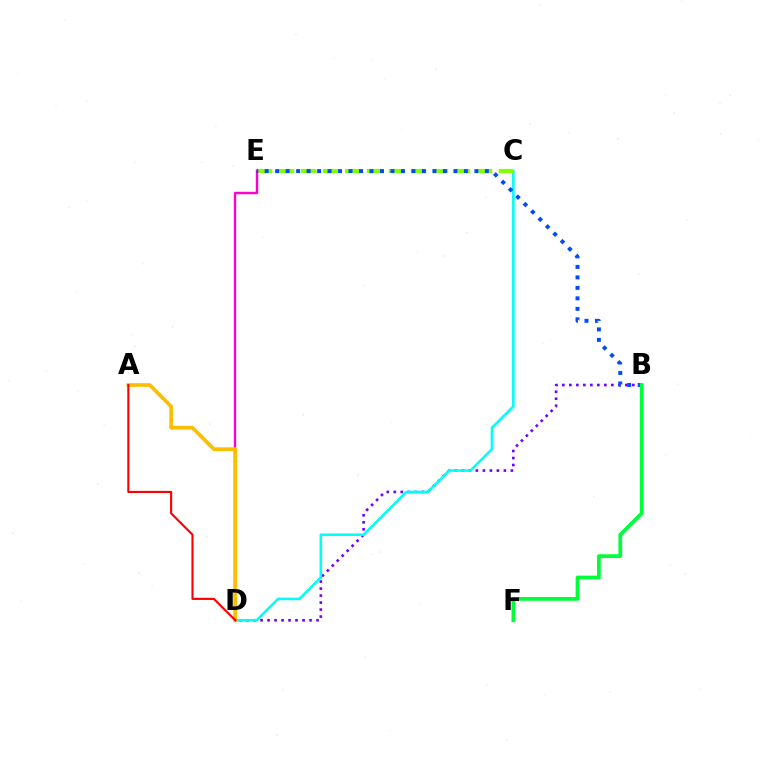{('B', 'D'): [{'color': '#7200ff', 'line_style': 'dotted', 'thickness': 1.9}], ('C', 'D'): [{'color': '#00fff6', 'line_style': 'solid', 'thickness': 1.86}], ('C', 'E'): [{'color': '#84ff00', 'line_style': 'dashed', 'thickness': 2.99}], ('D', 'E'): [{'color': '#ff00cf', 'line_style': 'solid', 'thickness': 1.74}], ('B', 'E'): [{'color': '#004bff', 'line_style': 'dotted', 'thickness': 2.85}], ('A', 'D'): [{'color': '#ffbd00', 'line_style': 'solid', 'thickness': 2.66}, {'color': '#ff0000', 'line_style': 'solid', 'thickness': 1.53}], ('B', 'F'): [{'color': '#00ff39', 'line_style': 'solid', 'thickness': 2.69}]}